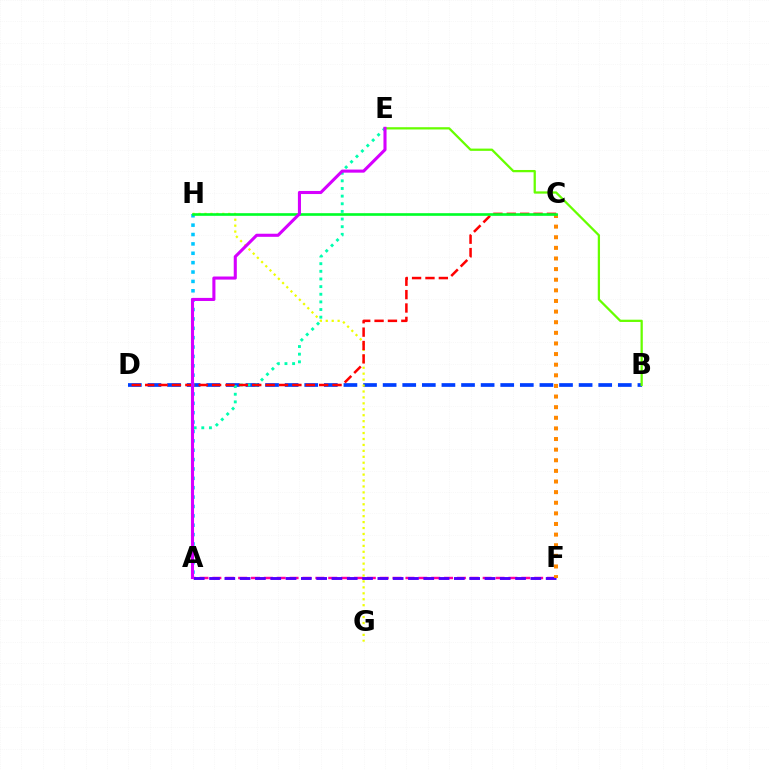{('B', 'D'): [{'color': '#003fff', 'line_style': 'dashed', 'thickness': 2.66}], ('A', 'F'): [{'color': '#ff00a0', 'line_style': 'dashed', 'thickness': 1.75}, {'color': '#4f00ff', 'line_style': 'dashed', 'thickness': 2.08}], ('A', 'E'): [{'color': '#00ffaf', 'line_style': 'dotted', 'thickness': 2.08}, {'color': '#d600ff', 'line_style': 'solid', 'thickness': 2.22}], ('G', 'H'): [{'color': '#eeff00', 'line_style': 'dotted', 'thickness': 1.61}], ('A', 'H'): [{'color': '#00c7ff', 'line_style': 'dotted', 'thickness': 2.55}], ('B', 'E'): [{'color': '#66ff00', 'line_style': 'solid', 'thickness': 1.63}], ('C', 'F'): [{'color': '#ff8800', 'line_style': 'dotted', 'thickness': 2.89}], ('C', 'D'): [{'color': '#ff0000', 'line_style': 'dashed', 'thickness': 1.82}], ('C', 'H'): [{'color': '#00ff27', 'line_style': 'solid', 'thickness': 1.9}]}